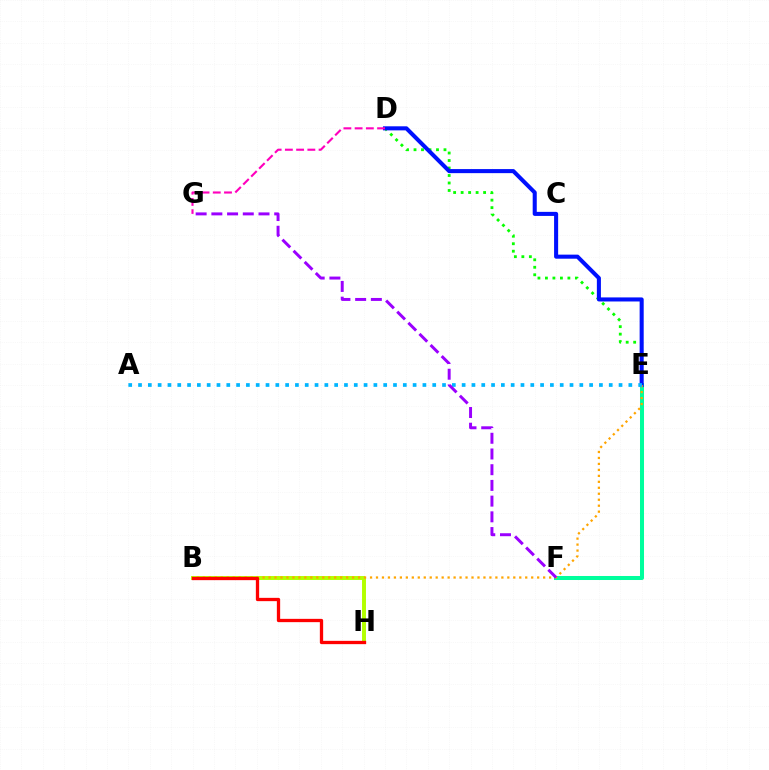{('D', 'E'): [{'color': '#08ff00', 'line_style': 'dotted', 'thickness': 2.04}, {'color': '#0010ff', 'line_style': 'solid', 'thickness': 2.92}], ('B', 'H'): [{'color': '#b3ff00', 'line_style': 'solid', 'thickness': 2.84}, {'color': '#ff0000', 'line_style': 'solid', 'thickness': 2.37}], ('E', 'F'): [{'color': '#00ff9d', 'line_style': 'solid', 'thickness': 2.89}], ('B', 'E'): [{'color': '#ffa500', 'line_style': 'dotted', 'thickness': 1.62}], ('A', 'E'): [{'color': '#00b5ff', 'line_style': 'dotted', 'thickness': 2.66}], ('F', 'G'): [{'color': '#9b00ff', 'line_style': 'dashed', 'thickness': 2.13}], ('D', 'G'): [{'color': '#ff00bd', 'line_style': 'dashed', 'thickness': 1.53}]}